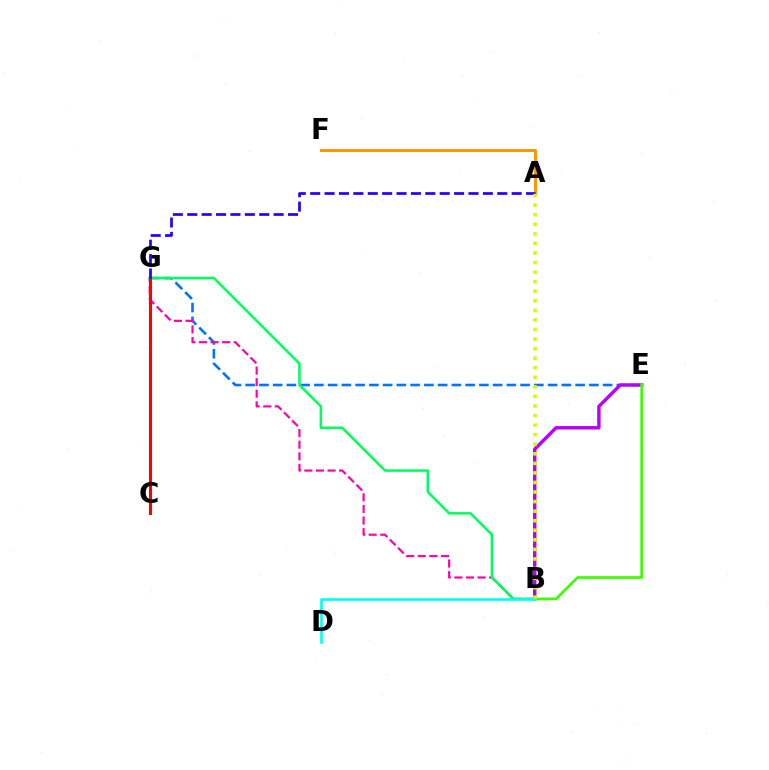{('E', 'G'): [{'color': '#0074ff', 'line_style': 'dashed', 'thickness': 1.87}], ('B', 'G'): [{'color': '#ff00ac', 'line_style': 'dashed', 'thickness': 1.58}, {'color': '#00ff5c', 'line_style': 'solid', 'thickness': 1.82}], ('B', 'E'): [{'color': '#b900ff', 'line_style': 'solid', 'thickness': 2.47}, {'color': '#3dff00', 'line_style': 'solid', 'thickness': 1.93}], ('A', 'F'): [{'color': '#ff9400', 'line_style': 'solid', 'thickness': 2.11}], ('B', 'D'): [{'color': '#00fff6', 'line_style': 'solid', 'thickness': 1.89}], ('C', 'G'): [{'color': '#ff0000', 'line_style': 'solid', 'thickness': 2.22}], ('A', 'G'): [{'color': '#2500ff', 'line_style': 'dashed', 'thickness': 1.96}], ('A', 'B'): [{'color': '#d1ff00', 'line_style': 'dotted', 'thickness': 2.6}]}